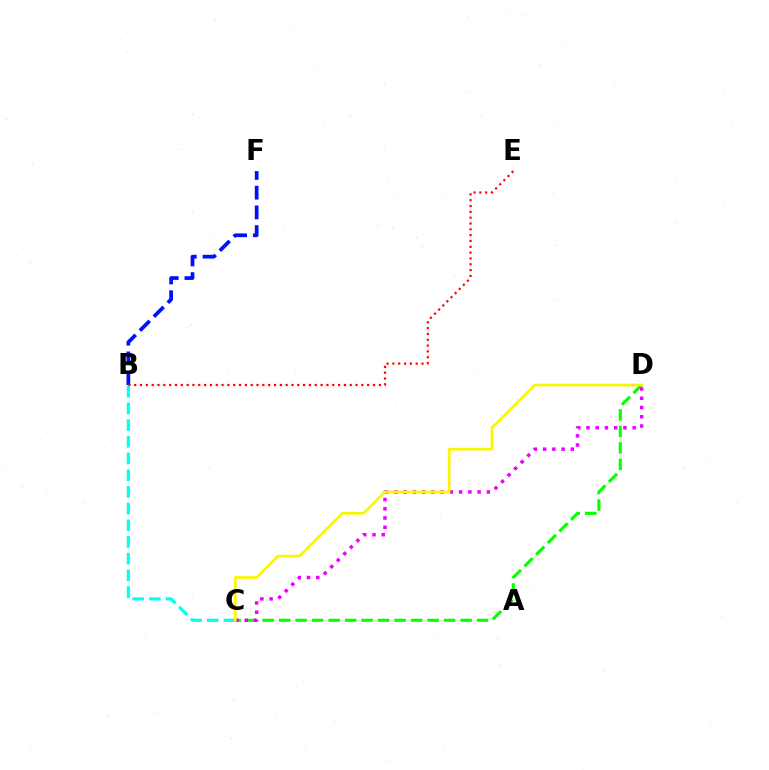{('B', 'F'): [{'color': '#0010ff', 'line_style': 'dashed', 'thickness': 2.68}], ('B', 'C'): [{'color': '#00fff6', 'line_style': 'dashed', 'thickness': 2.27}], ('B', 'E'): [{'color': '#ff0000', 'line_style': 'dotted', 'thickness': 1.58}], ('C', 'D'): [{'color': '#08ff00', 'line_style': 'dashed', 'thickness': 2.24}, {'color': '#ee00ff', 'line_style': 'dotted', 'thickness': 2.51}, {'color': '#fcf500', 'line_style': 'solid', 'thickness': 1.92}]}